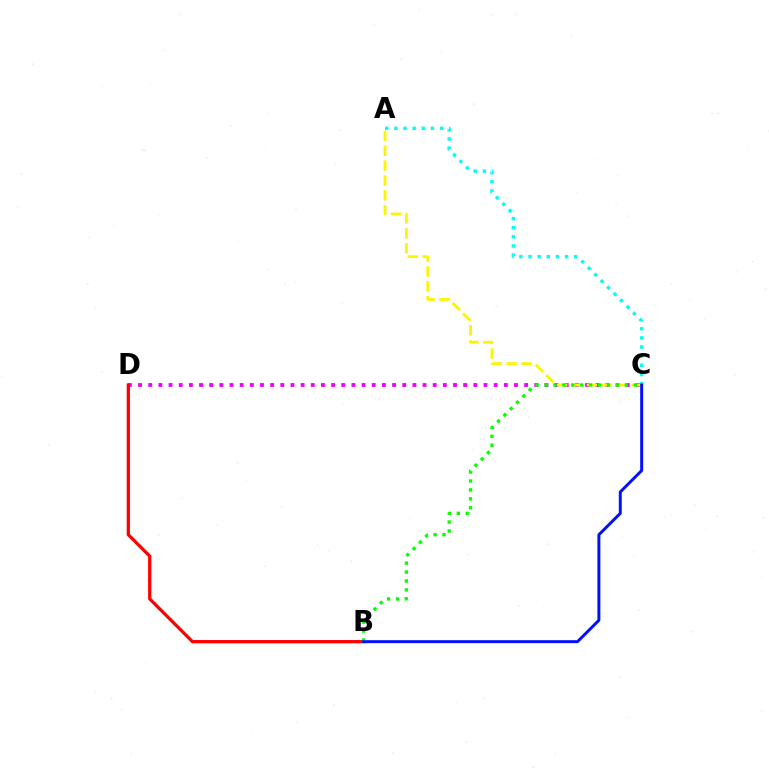{('A', 'C'): [{'color': '#00fff6', 'line_style': 'dotted', 'thickness': 2.48}, {'color': '#fcf500', 'line_style': 'dashed', 'thickness': 2.02}], ('C', 'D'): [{'color': '#ee00ff', 'line_style': 'dotted', 'thickness': 2.76}], ('B', 'D'): [{'color': '#ff0000', 'line_style': 'solid', 'thickness': 2.34}], ('B', 'C'): [{'color': '#08ff00', 'line_style': 'dotted', 'thickness': 2.42}, {'color': '#0010ff', 'line_style': 'solid', 'thickness': 2.13}]}